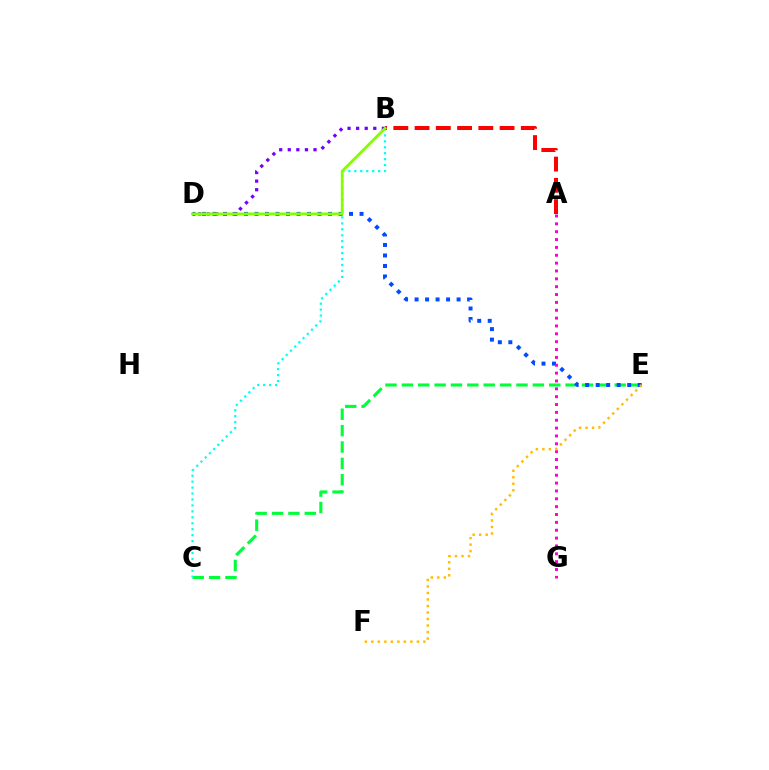{('C', 'E'): [{'color': '#00ff39', 'line_style': 'dashed', 'thickness': 2.22}], ('D', 'E'): [{'color': '#004bff', 'line_style': 'dotted', 'thickness': 2.85}], ('B', 'C'): [{'color': '#00fff6', 'line_style': 'dotted', 'thickness': 1.61}], ('A', 'G'): [{'color': '#ff00cf', 'line_style': 'dotted', 'thickness': 2.13}], ('A', 'B'): [{'color': '#ff0000', 'line_style': 'dashed', 'thickness': 2.89}], ('B', 'D'): [{'color': '#7200ff', 'line_style': 'dotted', 'thickness': 2.33}, {'color': '#84ff00', 'line_style': 'solid', 'thickness': 2.03}], ('E', 'F'): [{'color': '#ffbd00', 'line_style': 'dotted', 'thickness': 1.77}]}